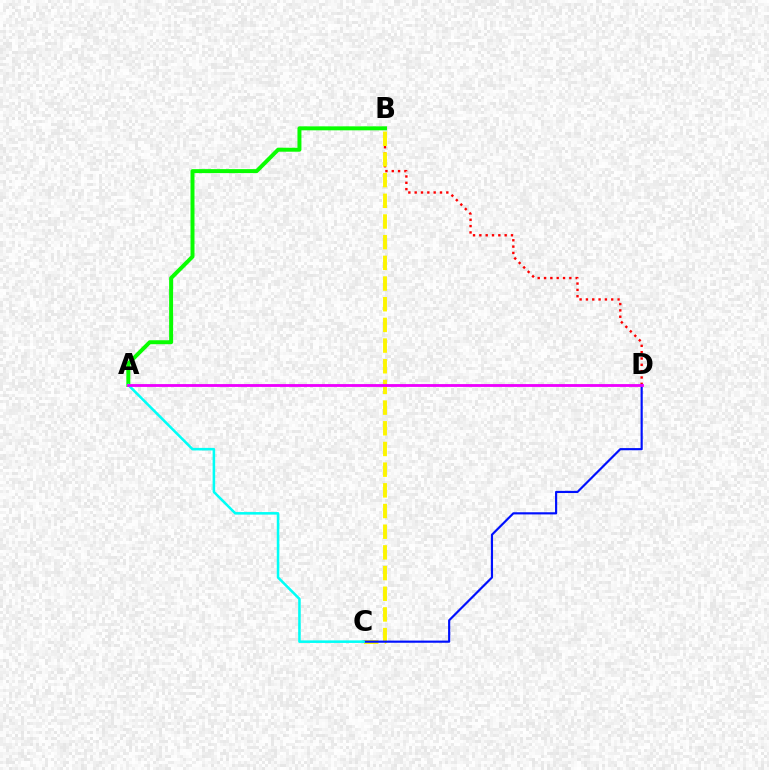{('B', 'D'): [{'color': '#ff0000', 'line_style': 'dotted', 'thickness': 1.72}], ('B', 'C'): [{'color': '#fcf500', 'line_style': 'dashed', 'thickness': 2.81}], ('A', 'B'): [{'color': '#08ff00', 'line_style': 'solid', 'thickness': 2.86}], ('C', 'D'): [{'color': '#0010ff', 'line_style': 'solid', 'thickness': 1.56}], ('A', 'C'): [{'color': '#00fff6', 'line_style': 'solid', 'thickness': 1.84}], ('A', 'D'): [{'color': '#ee00ff', 'line_style': 'solid', 'thickness': 2.04}]}